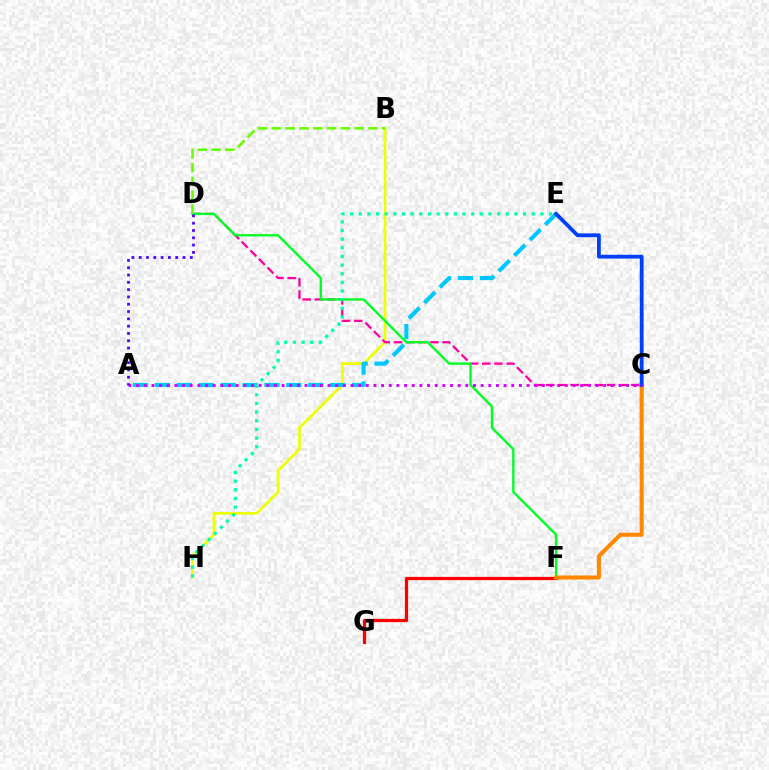{('F', 'G'): [{'color': '#ff0000', 'line_style': 'solid', 'thickness': 2.34}], ('B', 'H'): [{'color': '#eeff00', 'line_style': 'solid', 'thickness': 1.94}], ('A', 'E'): [{'color': '#00c7ff', 'line_style': 'dashed', 'thickness': 2.98}], ('C', 'D'): [{'color': '#ff00a0', 'line_style': 'dashed', 'thickness': 1.65}], ('D', 'F'): [{'color': '#00ff27', 'line_style': 'solid', 'thickness': 1.71}], ('C', 'F'): [{'color': '#ff8800', 'line_style': 'solid', 'thickness': 2.94}], ('C', 'E'): [{'color': '#003fff', 'line_style': 'solid', 'thickness': 2.73}], ('B', 'D'): [{'color': '#66ff00', 'line_style': 'dashed', 'thickness': 1.88}], ('A', 'C'): [{'color': '#d600ff', 'line_style': 'dotted', 'thickness': 2.08}], ('E', 'H'): [{'color': '#00ffaf', 'line_style': 'dotted', 'thickness': 2.35}], ('A', 'D'): [{'color': '#4f00ff', 'line_style': 'dotted', 'thickness': 1.98}]}